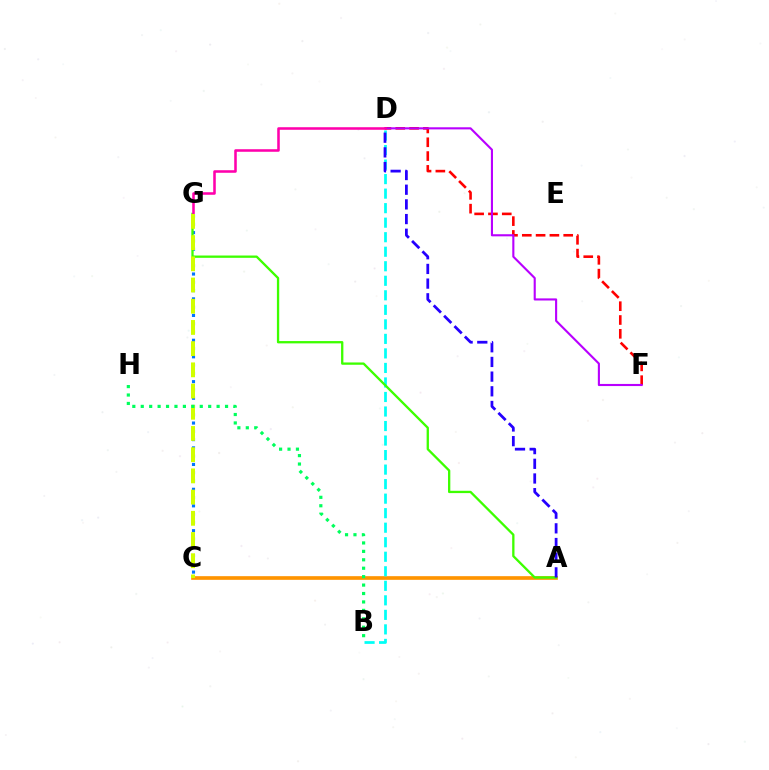{('A', 'C'): [{'color': '#ff9400', 'line_style': 'solid', 'thickness': 2.64}], ('D', 'F'): [{'color': '#ff0000', 'line_style': 'dashed', 'thickness': 1.88}, {'color': '#b900ff', 'line_style': 'solid', 'thickness': 1.52}], ('B', 'D'): [{'color': '#00fff6', 'line_style': 'dashed', 'thickness': 1.97}], ('C', 'G'): [{'color': '#0074ff', 'line_style': 'dotted', 'thickness': 2.25}, {'color': '#d1ff00', 'line_style': 'dashed', 'thickness': 2.88}], ('A', 'G'): [{'color': '#3dff00', 'line_style': 'solid', 'thickness': 1.66}], ('D', 'G'): [{'color': '#ff00ac', 'line_style': 'solid', 'thickness': 1.84}], ('B', 'H'): [{'color': '#00ff5c', 'line_style': 'dotted', 'thickness': 2.29}], ('A', 'D'): [{'color': '#2500ff', 'line_style': 'dashed', 'thickness': 1.99}]}